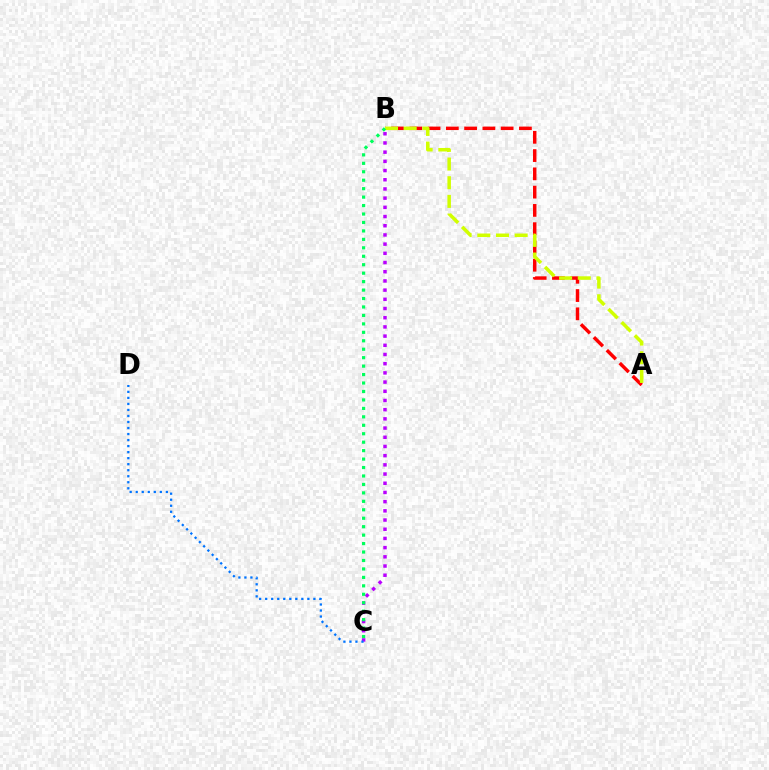{('A', 'B'): [{'color': '#ff0000', 'line_style': 'dashed', 'thickness': 2.48}, {'color': '#d1ff00', 'line_style': 'dashed', 'thickness': 2.54}], ('B', 'C'): [{'color': '#b900ff', 'line_style': 'dotted', 'thickness': 2.5}, {'color': '#00ff5c', 'line_style': 'dotted', 'thickness': 2.3}], ('C', 'D'): [{'color': '#0074ff', 'line_style': 'dotted', 'thickness': 1.64}]}